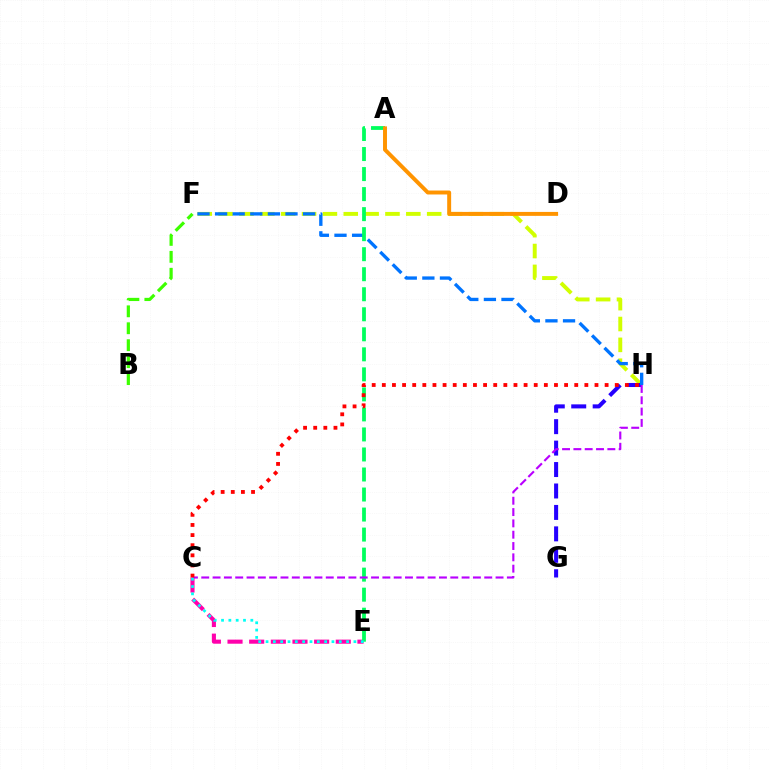{('F', 'H'): [{'color': '#d1ff00', 'line_style': 'dashed', 'thickness': 2.83}, {'color': '#0074ff', 'line_style': 'dashed', 'thickness': 2.39}], ('C', 'E'): [{'color': '#ff00ac', 'line_style': 'dashed', 'thickness': 2.94}, {'color': '#00fff6', 'line_style': 'dotted', 'thickness': 1.99}], ('G', 'H'): [{'color': '#2500ff', 'line_style': 'dashed', 'thickness': 2.91}], ('A', 'E'): [{'color': '#00ff5c', 'line_style': 'dashed', 'thickness': 2.72}], ('B', 'F'): [{'color': '#3dff00', 'line_style': 'dashed', 'thickness': 2.3}], ('A', 'D'): [{'color': '#ff9400', 'line_style': 'solid', 'thickness': 2.84}], ('C', 'H'): [{'color': '#b900ff', 'line_style': 'dashed', 'thickness': 1.54}, {'color': '#ff0000', 'line_style': 'dotted', 'thickness': 2.75}]}